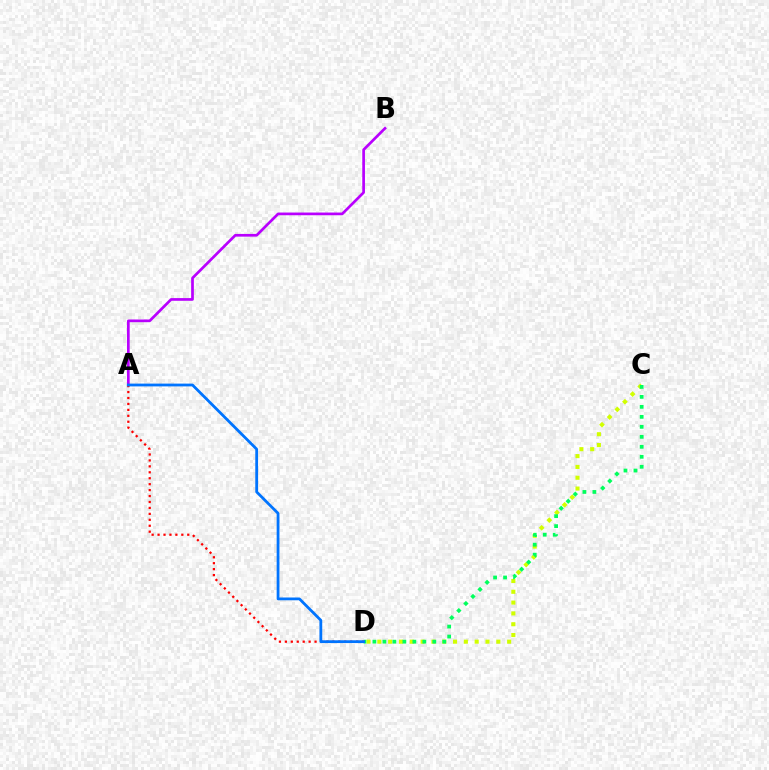{('C', 'D'): [{'color': '#d1ff00', 'line_style': 'dotted', 'thickness': 2.94}, {'color': '#00ff5c', 'line_style': 'dotted', 'thickness': 2.71}], ('A', 'B'): [{'color': '#b900ff', 'line_style': 'solid', 'thickness': 1.94}], ('A', 'D'): [{'color': '#ff0000', 'line_style': 'dotted', 'thickness': 1.61}, {'color': '#0074ff', 'line_style': 'solid', 'thickness': 2.01}]}